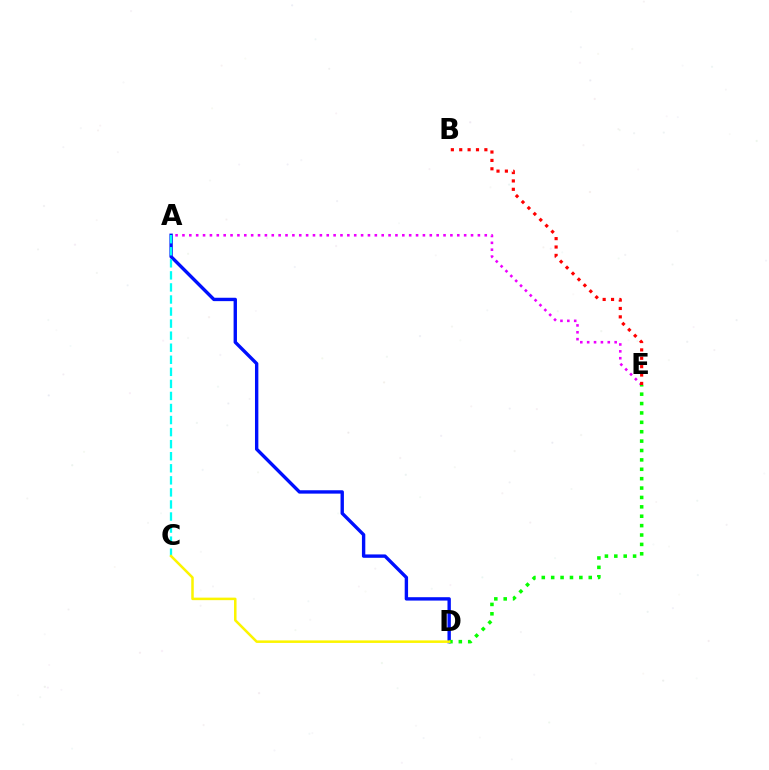{('A', 'E'): [{'color': '#ee00ff', 'line_style': 'dotted', 'thickness': 1.87}], ('A', 'D'): [{'color': '#0010ff', 'line_style': 'solid', 'thickness': 2.43}], ('B', 'E'): [{'color': '#ff0000', 'line_style': 'dotted', 'thickness': 2.28}], ('D', 'E'): [{'color': '#08ff00', 'line_style': 'dotted', 'thickness': 2.55}], ('A', 'C'): [{'color': '#00fff6', 'line_style': 'dashed', 'thickness': 1.64}], ('C', 'D'): [{'color': '#fcf500', 'line_style': 'solid', 'thickness': 1.82}]}